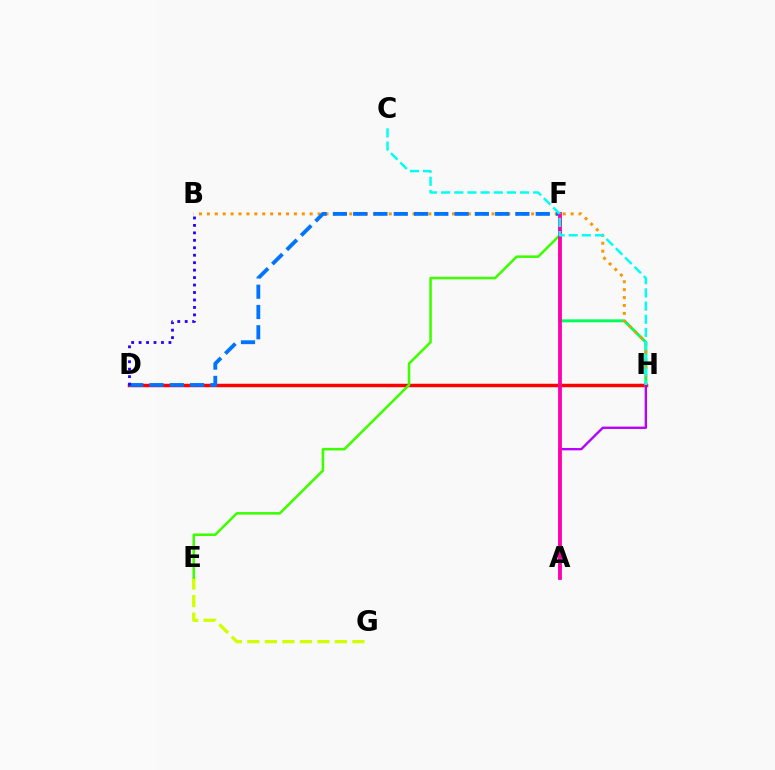{('D', 'H'): [{'color': '#ff0000', 'line_style': 'solid', 'thickness': 2.5}], ('F', 'H'): [{'color': '#00ff5c', 'line_style': 'solid', 'thickness': 2.12}], ('B', 'H'): [{'color': '#ff9400', 'line_style': 'dotted', 'thickness': 2.15}], ('E', 'G'): [{'color': '#d1ff00', 'line_style': 'dashed', 'thickness': 2.38}], ('D', 'F'): [{'color': '#0074ff', 'line_style': 'dashed', 'thickness': 2.76}], ('E', 'F'): [{'color': '#3dff00', 'line_style': 'solid', 'thickness': 1.84}], ('B', 'D'): [{'color': '#2500ff', 'line_style': 'dotted', 'thickness': 2.03}], ('A', 'H'): [{'color': '#b900ff', 'line_style': 'solid', 'thickness': 1.7}], ('A', 'F'): [{'color': '#ff00ac', 'line_style': 'solid', 'thickness': 2.73}], ('C', 'H'): [{'color': '#00fff6', 'line_style': 'dashed', 'thickness': 1.79}]}